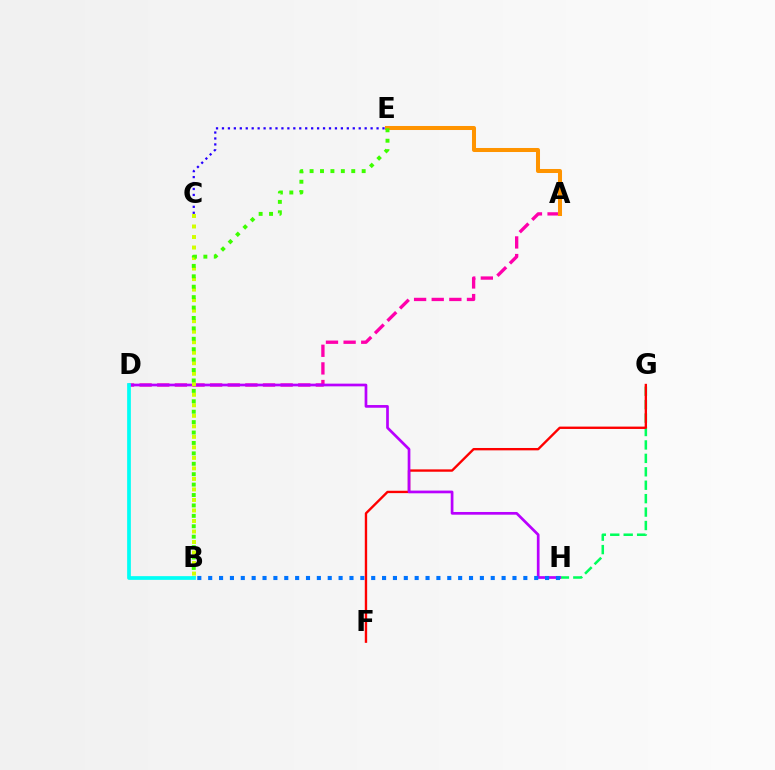{('G', 'H'): [{'color': '#00ff5c', 'line_style': 'dashed', 'thickness': 1.82}], ('F', 'G'): [{'color': '#ff0000', 'line_style': 'solid', 'thickness': 1.7}], ('A', 'D'): [{'color': '#ff00ac', 'line_style': 'dashed', 'thickness': 2.39}], ('D', 'H'): [{'color': '#b900ff', 'line_style': 'solid', 'thickness': 1.95}], ('A', 'E'): [{'color': '#ff9400', 'line_style': 'solid', 'thickness': 2.9}], ('B', 'C'): [{'color': '#d1ff00', 'line_style': 'dotted', 'thickness': 2.86}], ('C', 'E'): [{'color': '#2500ff', 'line_style': 'dotted', 'thickness': 1.62}], ('B', 'H'): [{'color': '#0074ff', 'line_style': 'dotted', 'thickness': 2.95}], ('B', 'E'): [{'color': '#3dff00', 'line_style': 'dotted', 'thickness': 2.83}], ('B', 'D'): [{'color': '#00fff6', 'line_style': 'solid', 'thickness': 2.68}]}